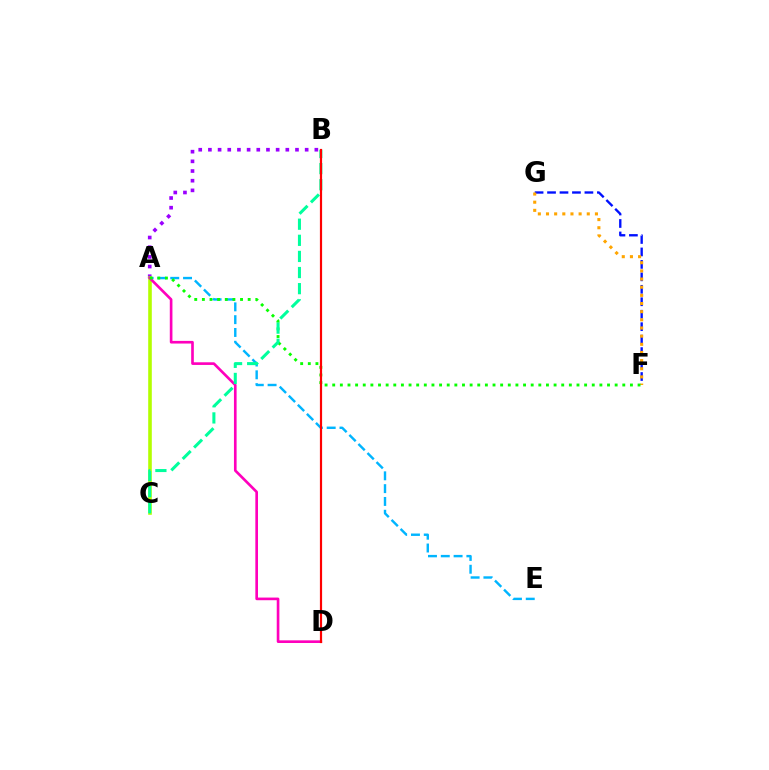{('A', 'E'): [{'color': '#00b5ff', 'line_style': 'dashed', 'thickness': 1.74}], ('A', 'B'): [{'color': '#9b00ff', 'line_style': 'dotted', 'thickness': 2.63}], ('A', 'C'): [{'color': '#b3ff00', 'line_style': 'solid', 'thickness': 2.59}], ('A', 'D'): [{'color': '#ff00bd', 'line_style': 'solid', 'thickness': 1.91}], ('F', 'G'): [{'color': '#0010ff', 'line_style': 'dashed', 'thickness': 1.69}, {'color': '#ffa500', 'line_style': 'dotted', 'thickness': 2.22}], ('A', 'F'): [{'color': '#08ff00', 'line_style': 'dotted', 'thickness': 2.07}], ('B', 'C'): [{'color': '#00ff9d', 'line_style': 'dashed', 'thickness': 2.19}], ('B', 'D'): [{'color': '#ff0000', 'line_style': 'solid', 'thickness': 1.58}]}